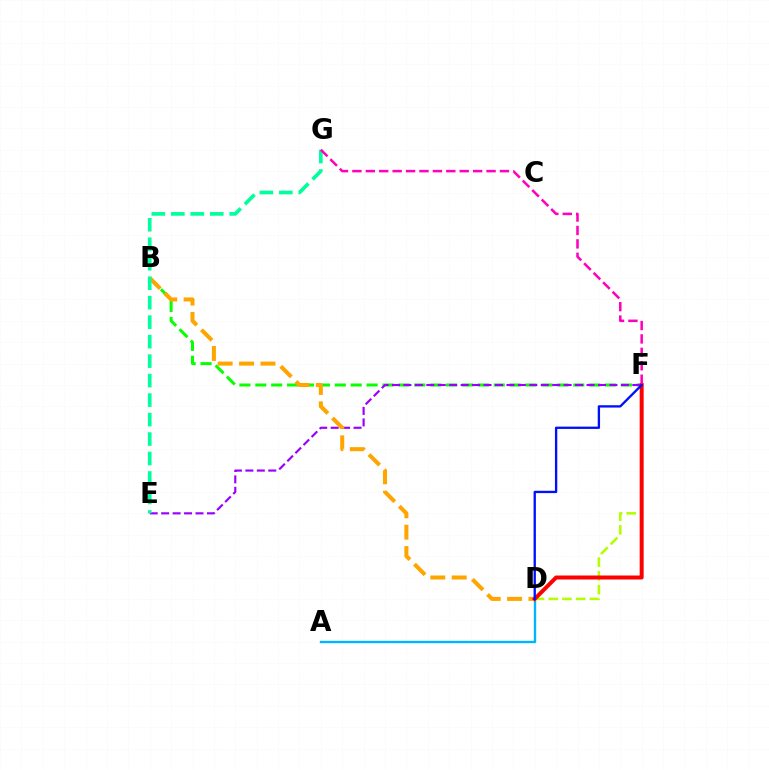{('B', 'F'): [{'color': '#08ff00', 'line_style': 'dashed', 'thickness': 2.16}], ('E', 'F'): [{'color': '#9b00ff', 'line_style': 'dashed', 'thickness': 1.55}], ('A', 'D'): [{'color': '#00b5ff', 'line_style': 'solid', 'thickness': 1.71}], ('B', 'D'): [{'color': '#ffa500', 'line_style': 'dashed', 'thickness': 2.91}], ('D', 'F'): [{'color': '#b3ff00', 'line_style': 'dashed', 'thickness': 1.86}, {'color': '#ff0000', 'line_style': 'solid', 'thickness': 2.87}, {'color': '#0010ff', 'line_style': 'solid', 'thickness': 1.68}], ('E', 'G'): [{'color': '#00ff9d', 'line_style': 'dashed', 'thickness': 2.65}], ('F', 'G'): [{'color': '#ff00bd', 'line_style': 'dashed', 'thickness': 1.82}]}